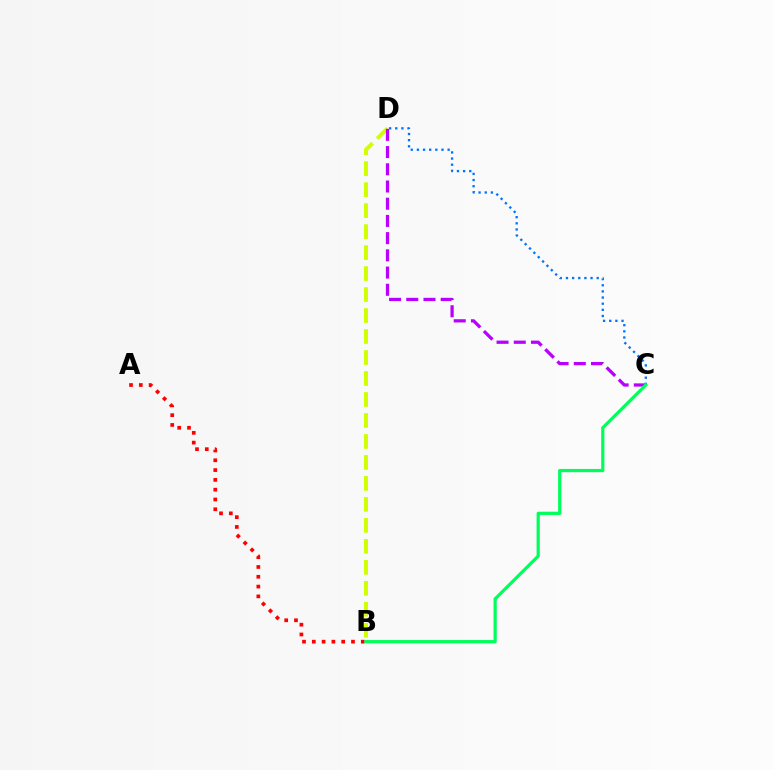{('B', 'D'): [{'color': '#d1ff00', 'line_style': 'dashed', 'thickness': 2.85}], ('A', 'B'): [{'color': '#ff0000', 'line_style': 'dotted', 'thickness': 2.66}], ('C', 'D'): [{'color': '#b900ff', 'line_style': 'dashed', 'thickness': 2.34}, {'color': '#0074ff', 'line_style': 'dotted', 'thickness': 1.67}], ('B', 'C'): [{'color': '#00ff5c', 'line_style': 'solid', 'thickness': 2.32}]}